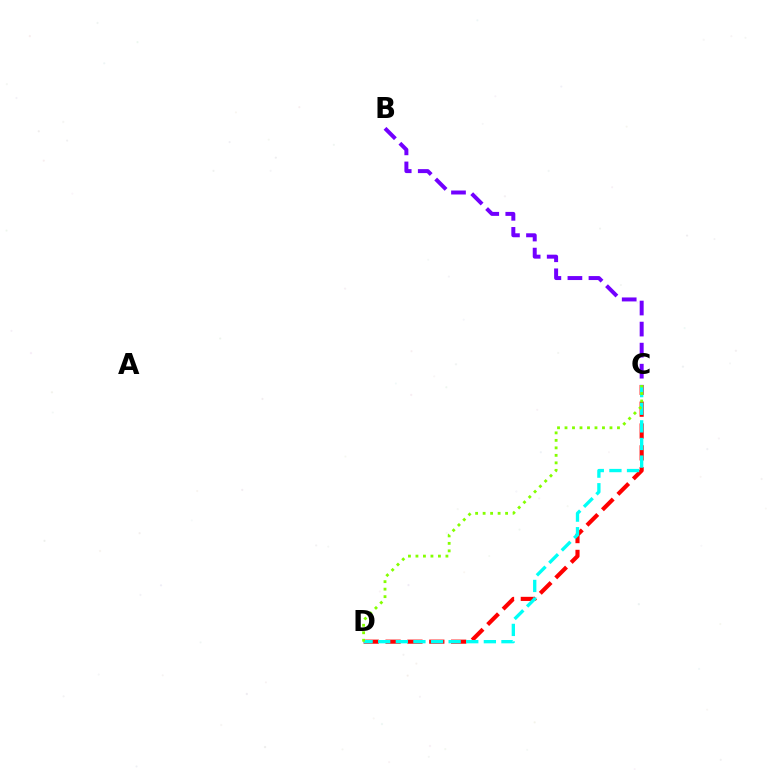{('B', 'C'): [{'color': '#7200ff', 'line_style': 'dashed', 'thickness': 2.86}], ('C', 'D'): [{'color': '#ff0000', 'line_style': 'dashed', 'thickness': 2.97}, {'color': '#00fff6', 'line_style': 'dashed', 'thickness': 2.39}, {'color': '#84ff00', 'line_style': 'dotted', 'thickness': 2.04}]}